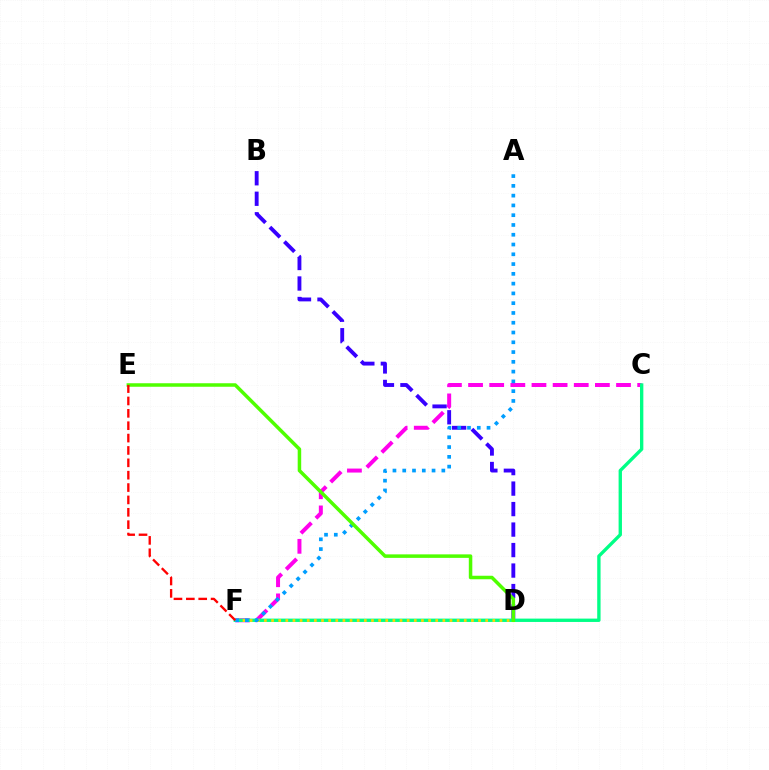{('C', 'F'): [{'color': '#ff00ed', 'line_style': 'dashed', 'thickness': 2.87}, {'color': '#00ff86', 'line_style': 'solid', 'thickness': 2.41}], ('B', 'D'): [{'color': '#3700ff', 'line_style': 'dashed', 'thickness': 2.78}], ('D', 'F'): [{'color': '#ffd500', 'line_style': 'dotted', 'thickness': 1.94}], ('A', 'F'): [{'color': '#009eff', 'line_style': 'dotted', 'thickness': 2.66}], ('D', 'E'): [{'color': '#4fff00', 'line_style': 'solid', 'thickness': 2.52}], ('E', 'F'): [{'color': '#ff0000', 'line_style': 'dashed', 'thickness': 1.68}]}